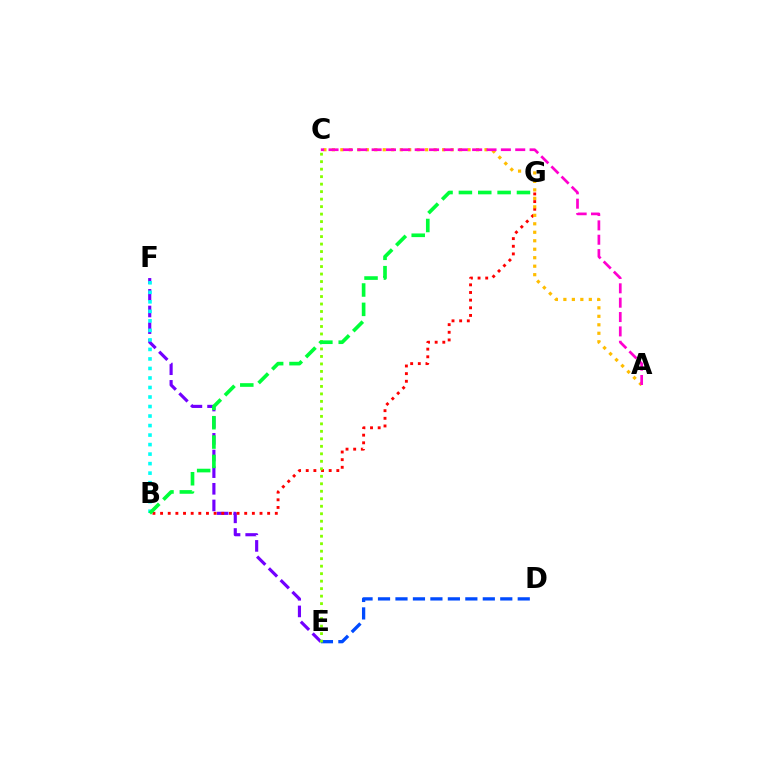{('D', 'E'): [{'color': '#004bff', 'line_style': 'dashed', 'thickness': 2.37}], ('E', 'F'): [{'color': '#7200ff', 'line_style': 'dashed', 'thickness': 2.26}], ('B', 'G'): [{'color': '#ff0000', 'line_style': 'dotted', 'thickness': 2.08}, {'color': '#00ff39', 'line_style': 'dashed', 'thickness': 2.63}], ('A', 'C'): [{'color': '#ffbd00', 'line_style': 'dotted', 'thickness': 2.3}, {'color': '#ff00cf', 'line_style': 'dashed', 'thickness': 1.95}], ('C', 'E'): [{'color': '#84ff00', 'line_style': 'dotted', 'thickness': 2.04}], ('B', 'F'): [{'color': '#00fff6', 'line_style': 'dotted', 'thickness': 2.59}]}